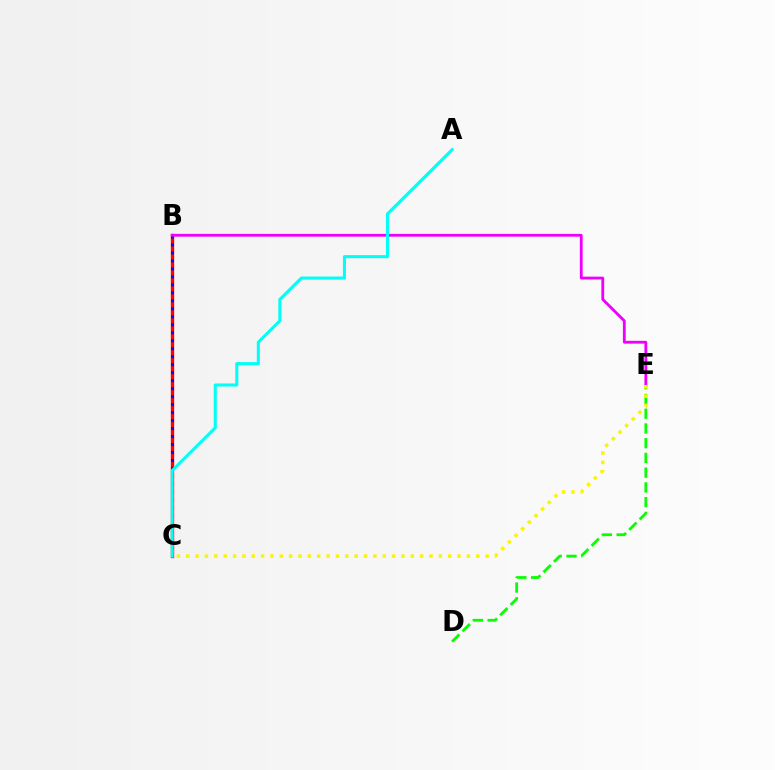{('D', 'E'): [{'color': '#08ff00', 'line_style': 'dashed', 'thickness': 2.0}], ('B', 'C'): [{'color': '#ff0000', 'line_style': 'solid', 'thickness': 2.4}, {'color': '#0010ff', 'line_style': 'dotted', 'thickness': 2.17}], ('B', 'E'): [{'color': '#ee00ff', 'line_style': 'solid', 'thickness': 2.03}], ('A', 'C'): [{'color': '#00fff6', 'line_style': 'solid', 'thickness': 2.21}], ('C', 'E'): [{'color': '#fcf500', 'line_style': 'dotted', 'thickness': 2.54}]}